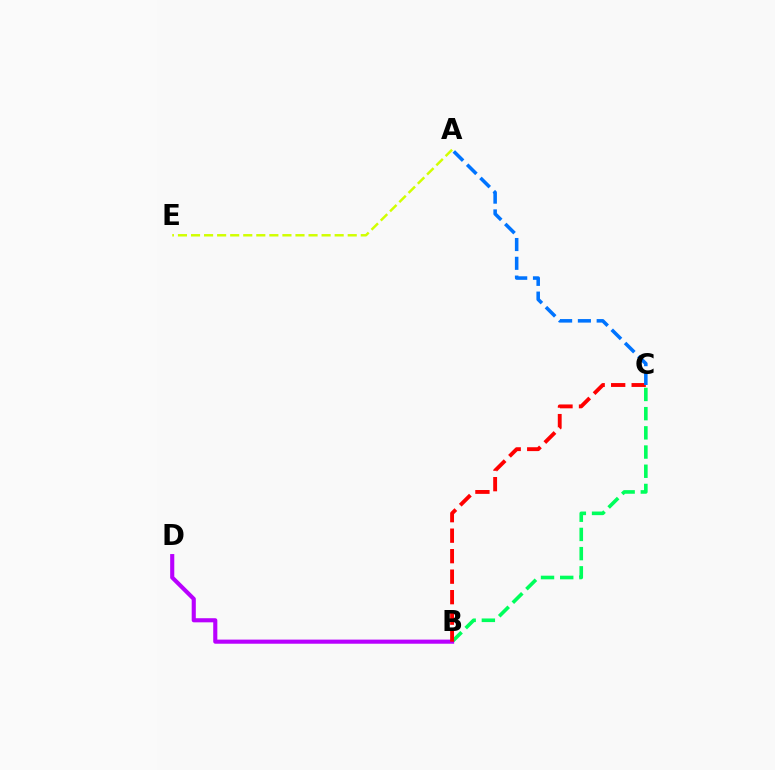{('A', 'E'): [{'color': '#d1ff00', 'line_style': 'dashed', 'thickness': 1.77}], ('B', 'C'): [{'color': '#00ff5c', 'line_style': 'dashed', 'thickness': 2.61}, {'color': '#ff0000', 'line_style': 'dashed', 'thickness': 2.78}], ('B', 'D'): [{'color': '#b900ff', 'line_style': 'solid', 'thickness': 2.96}], ('A', 'C'): [{'color': '#0074ff', 'line_style': 'dashed', 'thickness': 2.55}]}